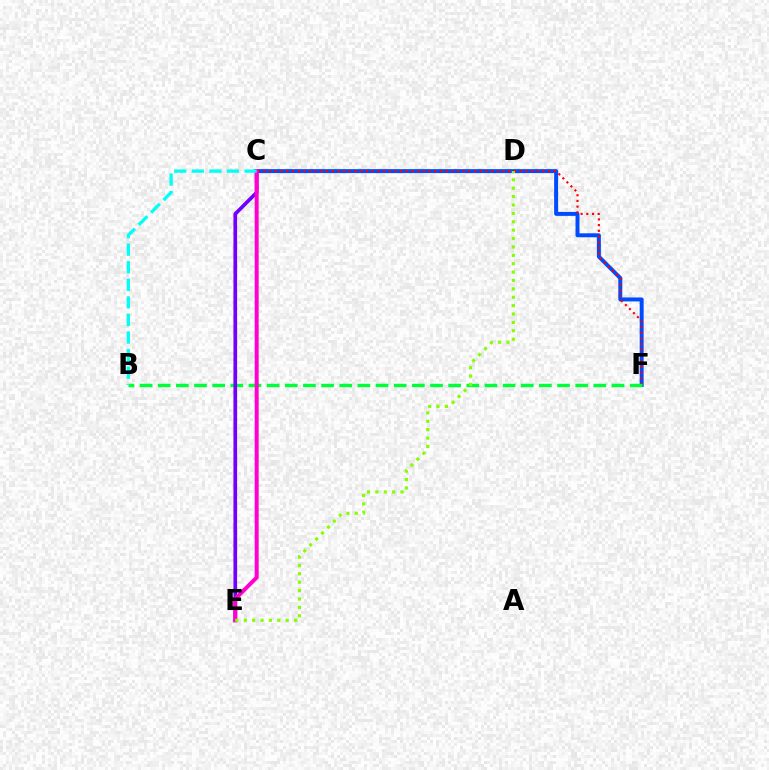{('C', 'E'): [{'color': '#ffbd00', 'line_style': 'dashed', 'thickness': 2.04}, {'color': '#7200ff', 'line_style': 'solid', 'thickness': 2.64}, {'color': '#ff00cf', 'line_style': 'solid', 'thickness': 2.86}], ('C', 'F'): [{'color': '#004bff', 'line_style': 'solid', 'thickness': 2.86}, {'color': '#ff0000', 'line_style': 'dotted', 'thickness': 1.55}], ('B', 'F'): [{'color': '#00ff39', 'line_style': 'dashed', 'thickness': 2.47}], ('D', 'E'): [{'color': '#84ff00', 'line_style': 'dotted', 'thickness': 2.28}], ('B', 'C'): [{'color': '#00fff6', 'line_style': 'dashed', 'thickness': 2.39}]}